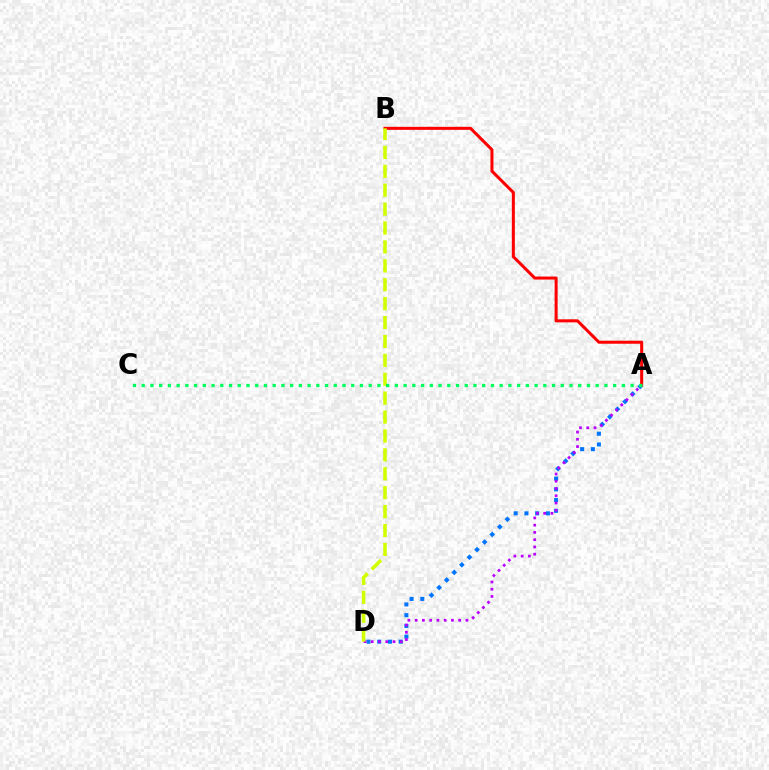{('A', 'D'): [{'color': '#0074ff', 'line_style': 'dotted', 'thickness': 2.92}, {'color': '#b900ff', 'line_style': 'dotted', 'thickness': 1.97}], ('A', 'B'): [{'color': '#ff0000', 'line_style': 'solid', 'thickness': 2.18}], ('B', 'D'): [{'color': '#d1ff00', 'line_style': 'dashed', 'thickness': 2.57}], ('A', 'C'): [{'color': '#00ff5c', 'line_style': 'dotted', 'thickness': 2.37}]}